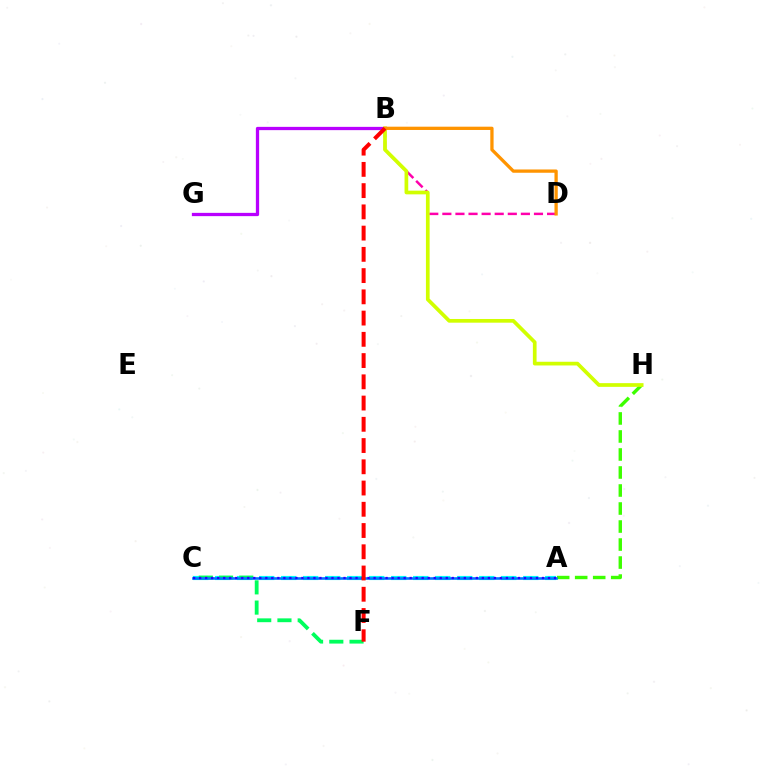{('B', 'D'): [{'color': '#ff00ac', 'line_style': 'dashed', 'thickness': 1.78}, {'color': '#ff9400', 'line_style': 'solid', 'thickness': 2.37}], ('A', 'H'): [{'color': '#3dff00', 'line_style': 'dashed', 'thickness': 2.45}], ('A', 'C'): [{'color': '#00fff6', 'line_style': 'dashed', 'thickness': 2.99}, {'color': '#0074ff', 'line_style': 'solid', 'thickness': 1.87}, {'color': '#2500ff', 'line_style': 'dotted', 'thickness': 1.63}], ('B', 'G'): [{'color': '#b900ff', 'line_style': 'solid', 'thickness': 2.36}], ('B', 'H'): [{'color': '#d1ff00', 'line_style': 'solid', 'thickness': 2.67}], ('C', 'F'): [{'color': '#00ff5c', 'line_style': 'dashed', 'thickness': 2.75}], ('B', 'F'): [{'color': '#ff0000', 'line_style': 'dashed', 'thickness': 2.89}]}